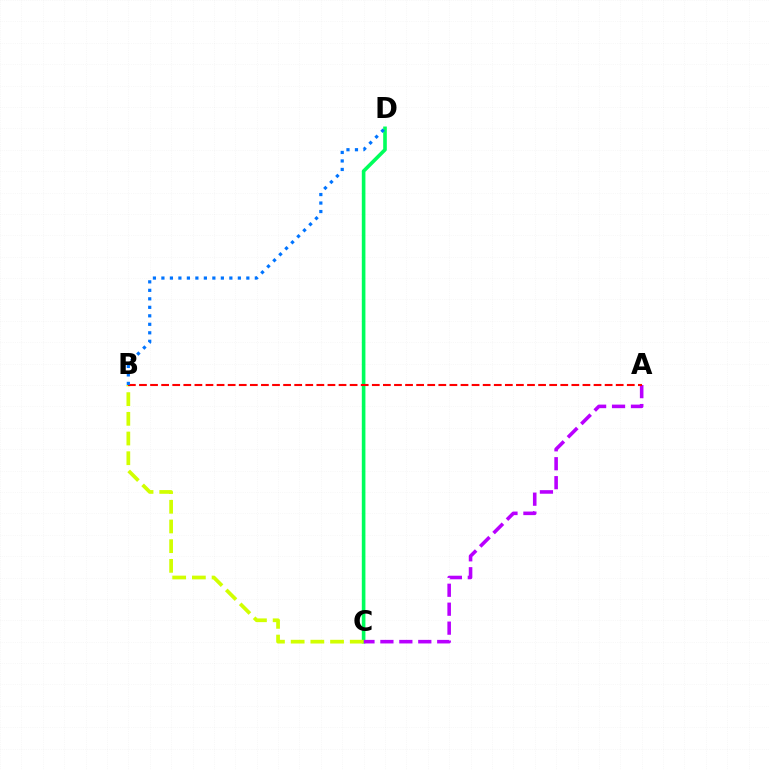{('C', 'D'): [{'color': '#00ff5c', 'line_style': 'solid', 'thickness': 2.6}], ('A', 'C'): [{'color': '#b900ff', 'line_style': 'dashed', 'thickness': 2.57}], ('B', 'C'): [{'color': '#d1ff00', 'line_style': 'dashed', 'thickness': 2.68}], ('A', 'B'): [{'color': '#ff0000', 'line_style': 'dashed', 'thickness': 1.51}], ('B', 'D'): [{'color': '#0074ff', 'line_style': 'dotted', 'thickness': 2.31}]}